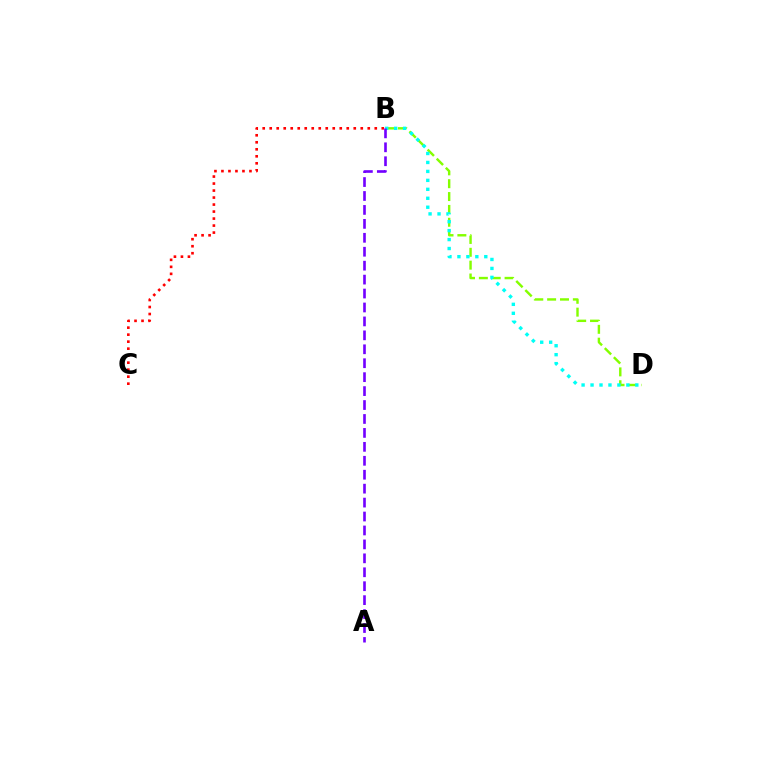{('B', 'D'): [{'color': '#84ff00', 'line_style': 'dashed', 'thickness': 1.75}, {'color': '#00fff6', 'line_style': 'dotted', 'thickness': 2.43}], ('B', 'C'): [{'color': '#ff0000', 'line_style': 'dotted', 'thickness': 1.9}], ('A', 'B'): [{'color': '#7200ff', 'line_style': 'dashed', 'thickness': 1.89}]}